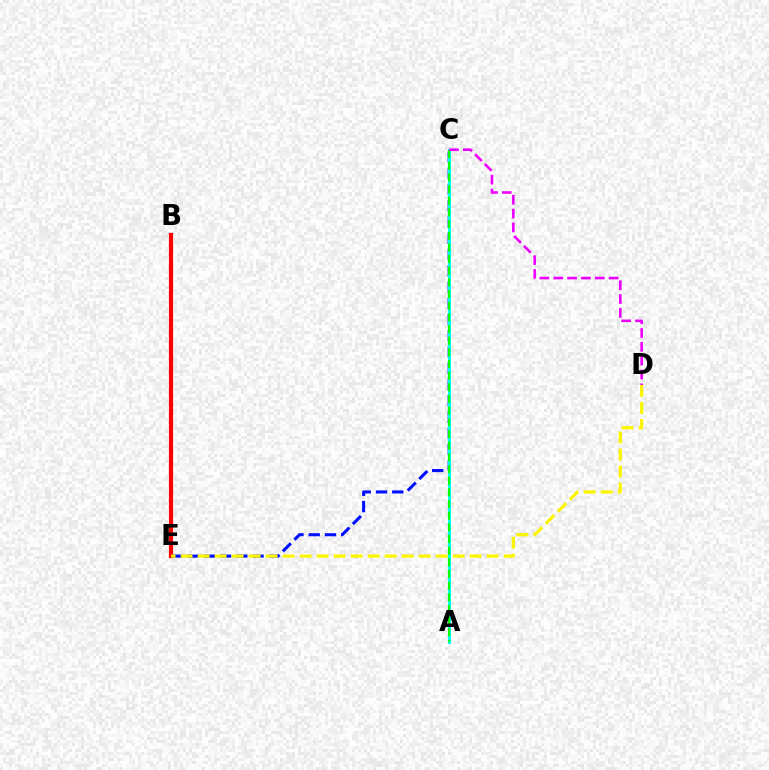{('C', 'E'): [{'color': '#0010ff', 'line_style': 'dashed', 'thickness': 2.21}], ('A', 'C'): [{'color': '#00fff6', 'line_style': 'solid', 'thickness': 2.15}, {'color': '#08ff00', 'line_style': 'dashed', 'thickness': 1.58}], ('B', 'E'): [{'color': '#ff0000', 'line_style': 'solid', 'thickness': 2.98}], ('C', 'D'): [{'color': '#ee00ff', 'line_style': 'dashed', 'thickness': 1.88}], ('D', 'E'): [{'color': '#fcf500', 'line_style': 'dashed', 'thickness': 2.31}]}